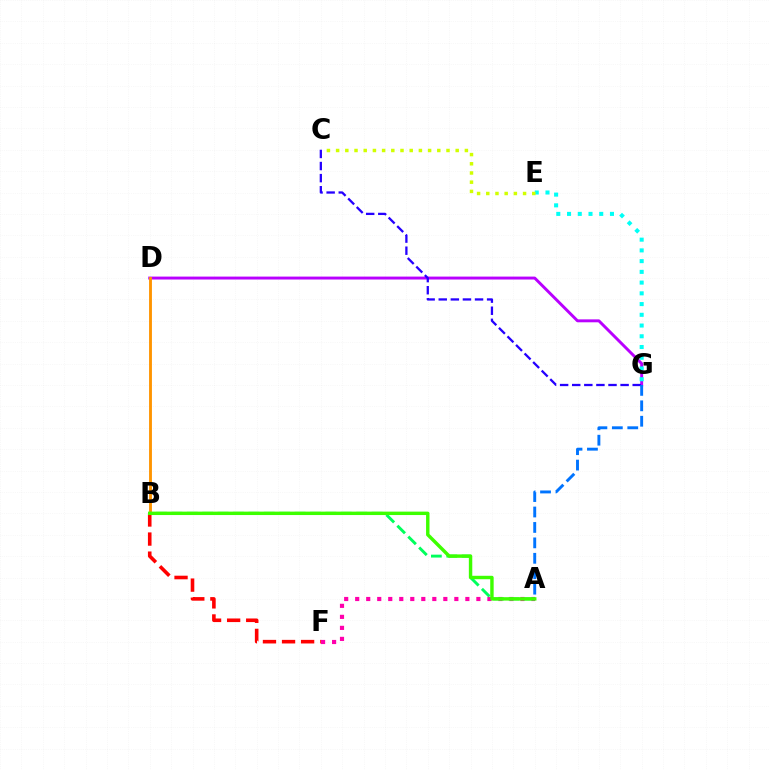{('D', 'G'): [{'color': '#b900ff', 'line_style': 'solid', 'thickness': 2.11}], ('B', 'D'): [{'color': '#ff9400', 'line_style': 'solid', 'thickness': 2.06}], ('E', 'G'): [{'color': '#00fff6', 'line_style': 'dotted', 'thickness': 2.92}], ('A', 'F'): [{'color': '#ff00ac', 'line_style': 'dotted', 'thickness': 2.99}], ('A', 'B'): [{'color': '#00ff5c', 'line_style': 'dashed', 'thickness': 2.09}, {'color': '#3dff00', 'line_style': 'solid', 'thickness': 2.46}], ('B', 'F'): [{'color': '#ff0000', 'line_style': 'dashed', 'thickness': 2.59}], ('C', 'G'): [{'color': '#2500ff', 'line_style': 'dashed', 'thickness': 1.64}], ('C', 'E'): [{'color': '#d1ff00', 'line_style': 'dotted', 'thickness': 2.5}], ('A', 'G'): [{'color': '#0074ff', 'line_style': 'dashed', 'thickness': 2.1}]}